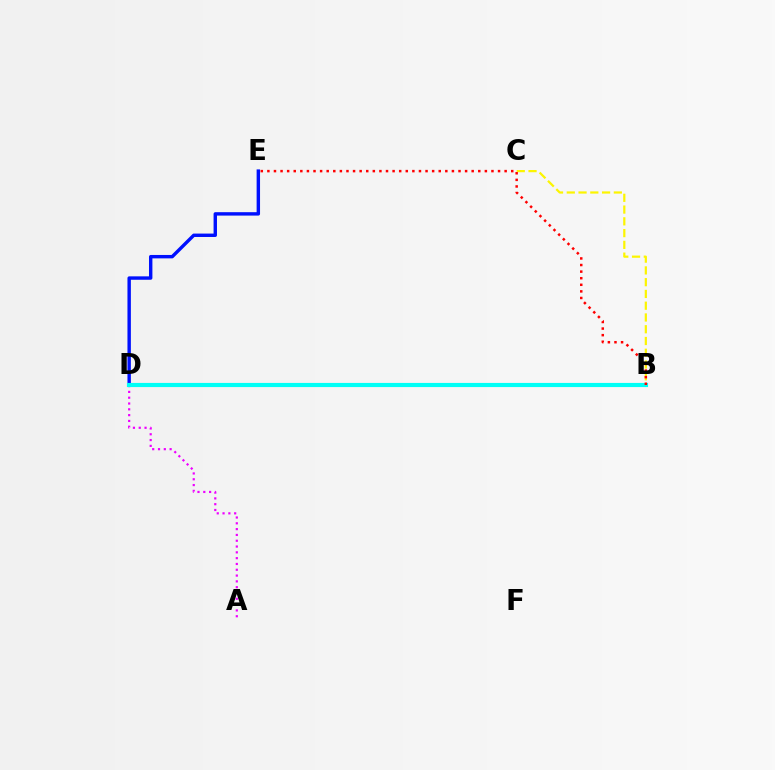{('B', 'C'): [{'color': '#fcf500', 'line_style': 'dashed', 'thickness': 1.6}], ('A', 'D'): [{'color': '#ee00ff', 'line_style': 'dotted', 'thickness': 1.58}], ('D', 'E'): [{'color': '#0010ff', 'line_style': 'solid', 'thickness': 2.45}], ('B', 'D'): [{'color': '#08ff00', 'line_style': 'dashed', 'thickness': 2.13}, {'color': '#00fff6', 'line_style': 'solid', 'thickness': 2.98}], ('B', 'E'): [{'color': '#ff0000', 'line_style': 'dotted', 'thickness': 1.79}]}